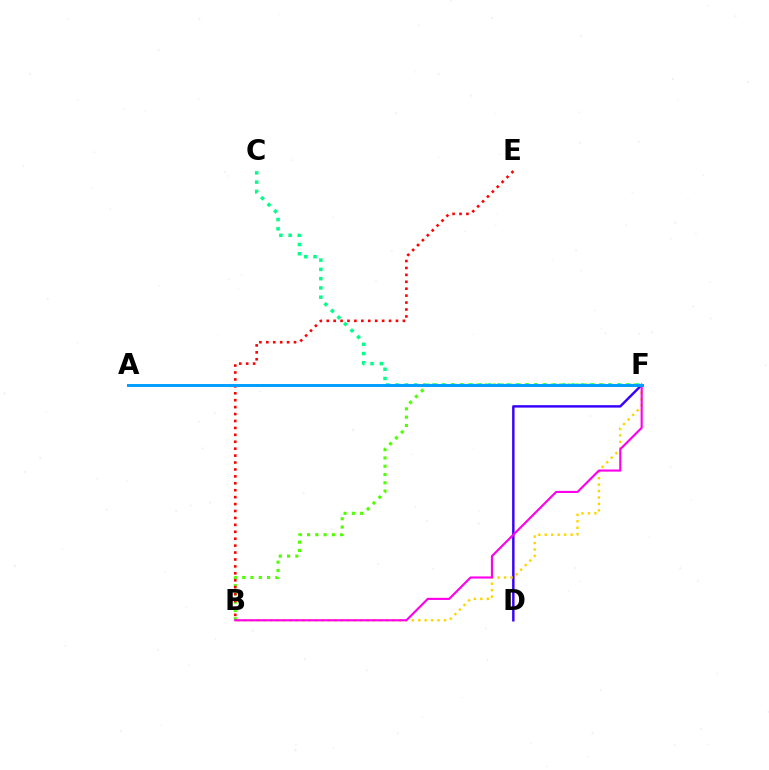{('C', 'F'): [{'color': '#00ff86', 'line_style': 'dotted', 'thickness': 2.52}], ('B', 'F'): [{'color': '#4fff00', 'line_style': 'dotted', 'thickness': 2.25}, {'color': '#ffd500', 'line_style': 'dotted', 'thickness': 1.75}, {'color': '#ff00ed', 'line_style': 'solid', 'thickness': 1.54}], ('D', 'F'): [{'color': '#3700ff', 'line_style': 'solid', 'thickness': 1.75}], ('B', 'E'): [{'color': '#ff0000', 'line_style': 'dotted', 'thickness': 1.88}], ('A', 'F'): [{'color': '#009eff', 'line_style': 'solid', 'thickness': 2.13}]}